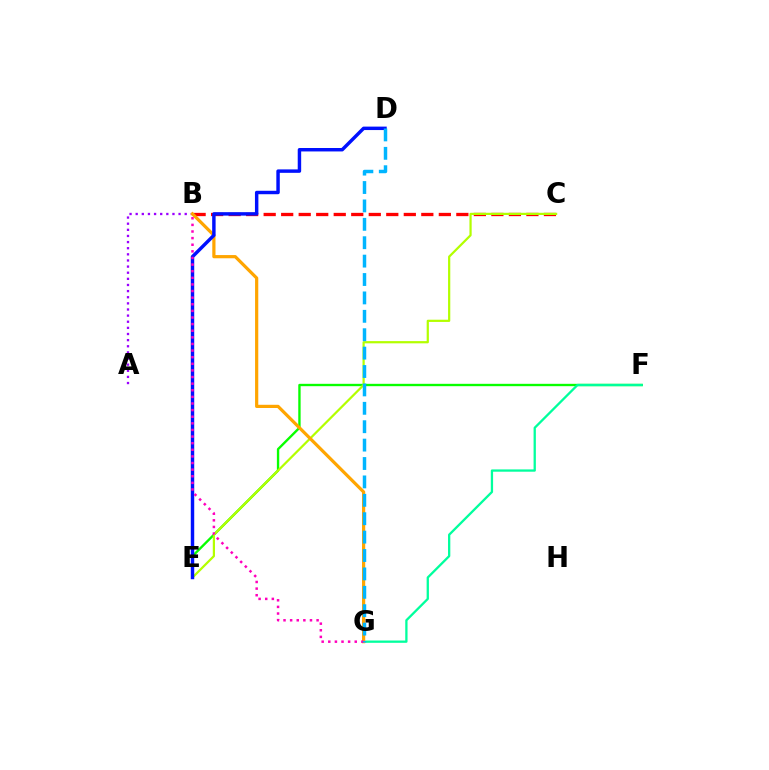{('B', 'C'): [{'color': '#ff0000', 'line_style': 'dashed', 'thickness': 2.38}], ('A', 'B'): [{'color': '#9b00ff', 'line_style': 'dotted', 'thickness': 1.67}], ('E', 'F'): [{'color': '#08ff00', 'line_style': 'solid', 'thickness': 1.7}], ('C', 'E'): [{'color': '#b3ff00', 'line_style': 'solid', 'thickness': 1.6}], ('F', 'G'): [{'color': '#00ff9d', 'line_style': 'solid', 'thickness': 1.65}], ('B', 'G'): [{'color': '#ffa500', 'line_style': 'solid', 'thickness': 2.31}, {'color': '#ff00bd', 'line_style': 'dotted', 'thickness': 1.8}], ('D', 'E'): [{'color': '#0010ff', 'line_style': 'solid', 'thickness': 2.48}], ('D', 'G'): [{'color': '#00b5ff', 'line_style': 'dashed', 'thickness': 2.5}]}